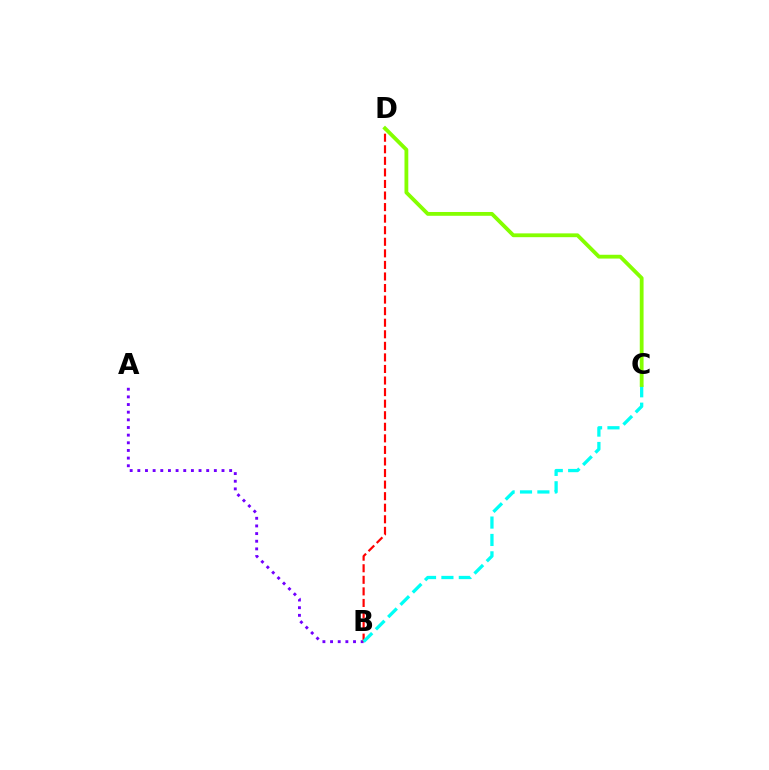{('A', 'B'): [{'color': '#7200ff', 'line_style': 'dotted', 'thickness': 2.08}], ('B', 'D'): [{'color': '#ff0000', 'line_style': 'dashed', 'thickness': 1.57}], ('B', 'C'): [{'color': '#00fff6', 'line_style': 'dashed', 'thickness': 2.36}], ('C', 'D'): [{'color': '#84ff00', 'line_style': 'solid', 'thickness': 2.74}]}